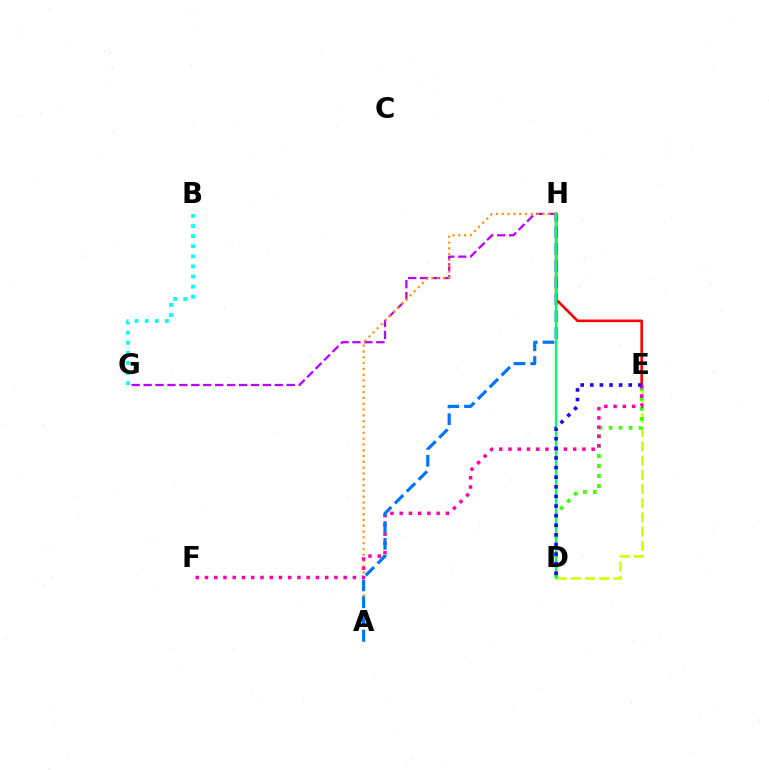{('D', 'E'): [{'color': '#d1ff00', 'line_style': 'dashed', 'thickness': 1.93}, {'color': '#3dff00', 'line_style': 'dotted', 'thickness': 2.71}, {'color': '#2500ff', 'line_style': 'dotted', 'thickness': 2.61}], ('E', 'H'): [{'color': '#ff0000', 'line_style': 'solid', 'thickness': 1.89}], ('G', 'H'): [{'color': '#b900ff', 'line_style': 'dashed', 'thickness': 1.62}], ('A', 'H'): [{'color': '#ff9400', 'line_style': 'dotted', 'thickness': 1.58}, {'color': '#0074ff', 'line_style': 'dashed', 'thickness': 2.28}], ('E', 'F'): [{'color': '#ff00ac', 'line_style': 'dotted', 'thickness': 2.51}], ('D', 'H'): [{'color': '#00ff5c', 'line_style': 'solid', 'thickness': 1.63}], ('B', 'G'): [{'color': '#00fff6', 'line_style': 'dotted', 'thickness': 2.74}]}